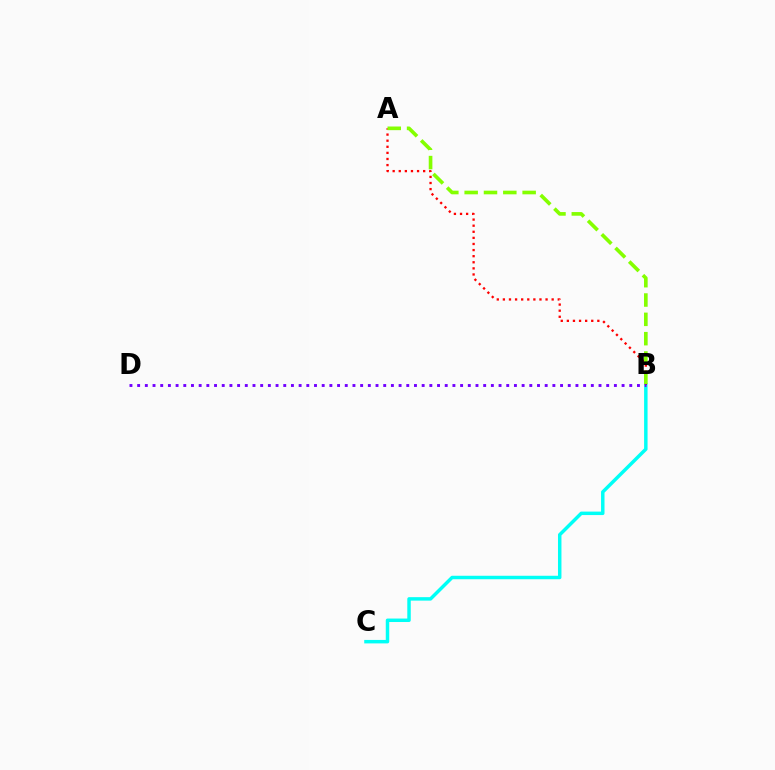{('B', 'C'): [{'color': '#00fff6', 'line_style': 'solid', 'thickness': 2.49}], ('A', 'B'): [{'color': '#ff0000', 'line_style': 'dotted', 'thickness': 1.66}, {'color': '#84ff00', 'line_style': 'dashed', 'thickness': 2.63}], ('B', 'D'): [{'color': '#7200ff', 'line_style': 'dotted', 'thickness': 2.09}]}